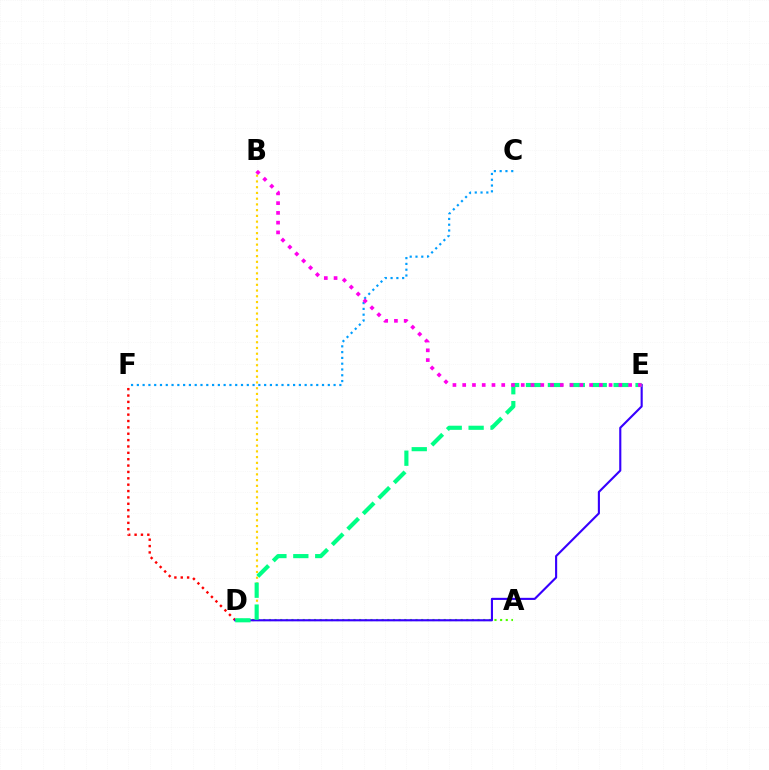{('B', 'D'): [{'color': '#ffd500', 'line_style': 'dotted', 'thickness': 1.56}], ('D', 'F'): [{'color': '#ff0000', 'line_style': 'dotted', 'thickness': 1.73}], ('C', 'F'): [{'color': '#009eff', 'line_style': 'dotted', 'thickness': 1.57}], ('A', 'D'): [{'color': '#4fff00', 'line_style': 'dotted', 'thickness': 1.53}], ('D', 'E'): [{'color': '#3700ff', 'line_style': 'solid', 'thickness': 1.53}, {'color': '#00ff86', 'line_style': 'dashed', 'thickness': 2.98}], ('B', 'E'): [{'color': '#ff00ed', 'line_style': 'dotted', 'thickness': 2.65}]}